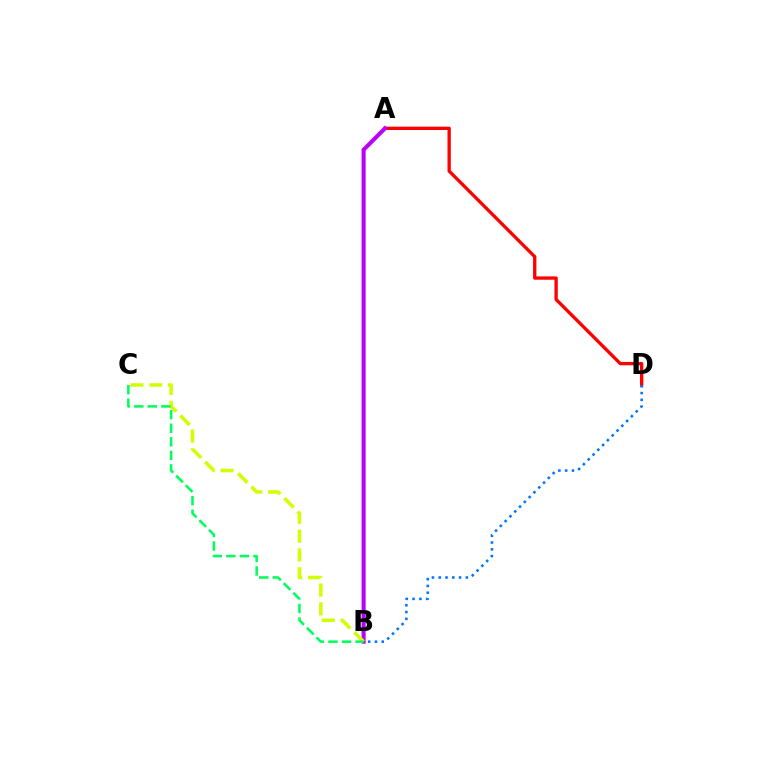{('A', 'D'): [{'color': '#ff0000', 'line_style': 'solid', 'thickness': 2.39}], ('A', 'B'): [{'color': '#b900ff', 'line_style': 'solid', 'thickness': 2.93}], ('B', 'C'): [{'color': '#d1ff00', 'line_style': 'dashed', 'thickness': 2.56}, {'color': '#00ff5c', 'line_style': 'dashed', 'thickness': 1.84}], ('B', 'D'): [{'color': '#0074ff', 'line_style': 'dotted', 'thickness': 1.84}]}